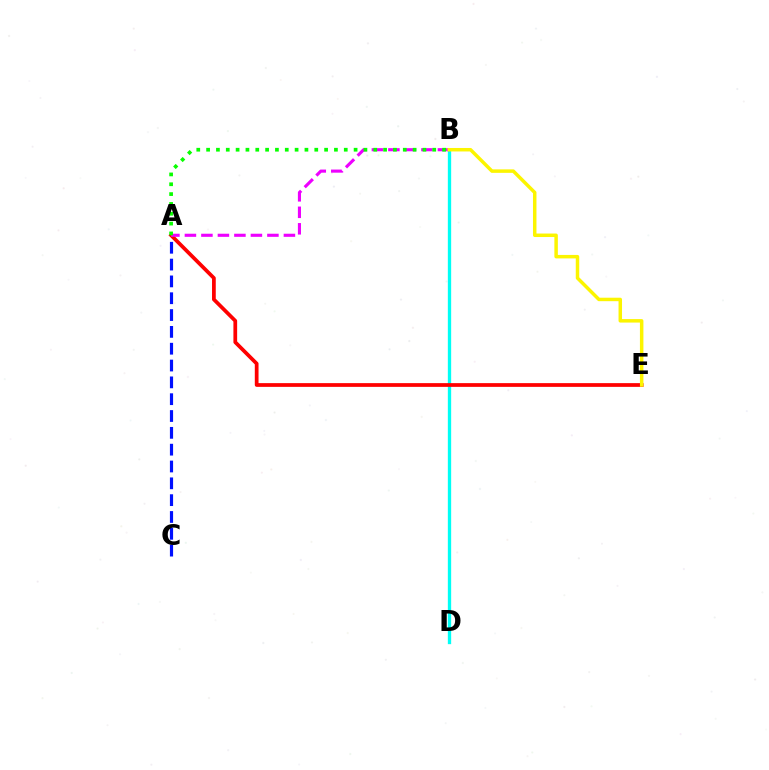{('B', 'D'): [{'color': '#00fff6', 'line_style': 'solid', 'thickness': 2.39}], ('A', 'C'): [{'color': '#0010ff', 'line_style': 'dashed', 'thickness': 2.29}], ('A', 'E'): [{'color': '#ff0000', 'line_style': 'solid', 'thickness': 2.69}], ('A', 'B'): [{'color': '#ee00ff', 'line_style': 'dashed', 'thickness': 2.24}, {'color': '#08ff00', 'line_style': 'dotted', 'thickness': 2.67}], ('B', 'E'): [{'color': '#fcf500', 'line_style': 'solid', 'thickness': 2.5}]}